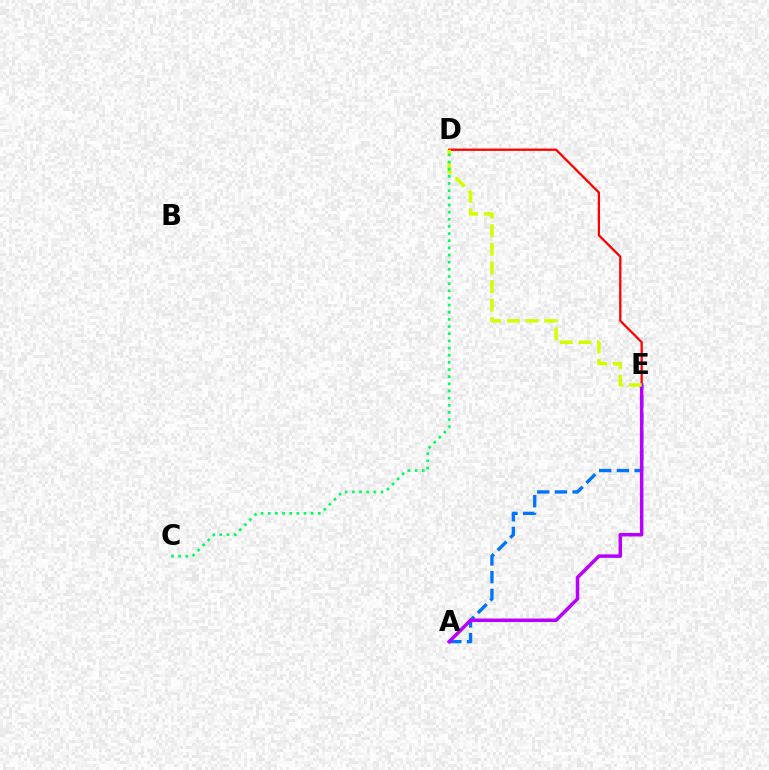{('D', 'E'): [{'color': '#ff0000', 'line_style': 'solid', 'thickness': 1.63}, {'color': '#d1ff00', 'line_style': 'dashed', 'thickness': 2.53}], ('A', 'E'): [{'color': '#0074ff', 'line_style': 'dashed', 'thickness': 2.41}, {'color': '#b900ff', 'line_style': 'solid', 'thickness': 2.52}], ('C', 'D'): [{'color': '#00ff5c', 'line_style': 'dotted', 'thickness': 1.94}]}